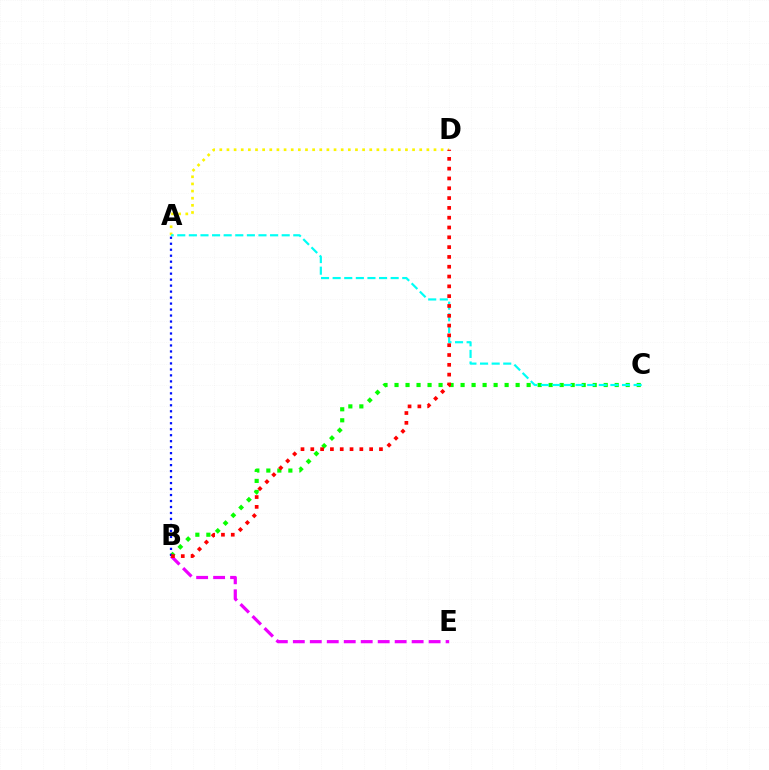{('A', 'D'): [{'color': '#fcf500', 'line_style': 'dotted', 'thickness': 1.94}], ('B', 'C'): [{'color': '#08ff00', 'line_style': 'dotted', 'thickness': 2.99}], ('B', 'E'): [{'color': '#ee00ff', 'line_style': 'dashed', 'thickness': 2.31}], ('A', 'C'): [{'color': '#00fff6', 'line_style': 'dashed', 'thickness': 1.58}], ('A', 'B'): [{'color': '#0010ff', 'line_style': 'dotted', 'thickness': 1.63}], ('B', 'D'): [{'color': '#ff0000', 'line_style': 'dotted', 'thickness': 2.66}]}